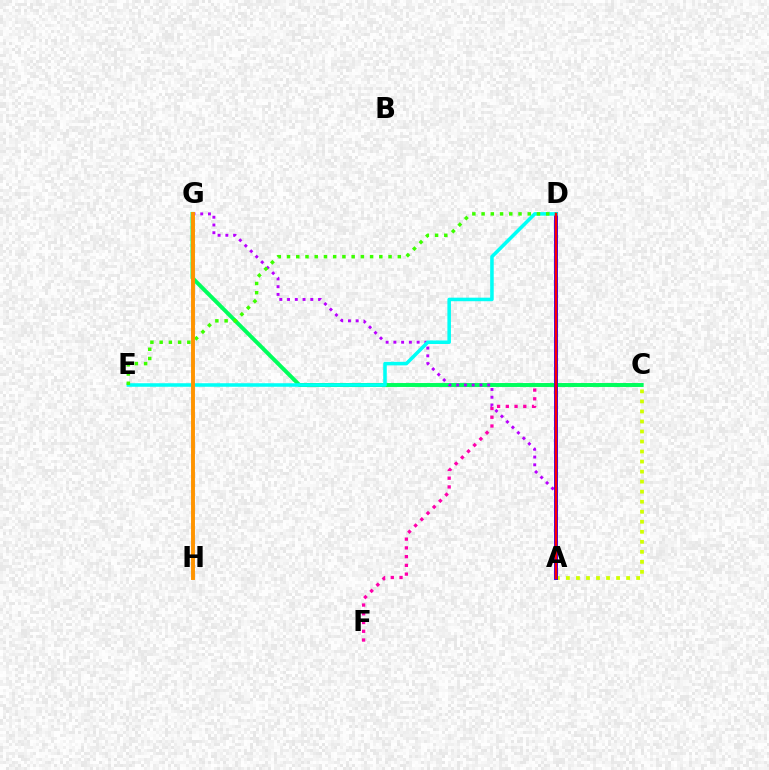{('C', 'F'): [{'color': '#ff00ac', 'line_style': 'dotted', 'thickness': 2.38}], ('A', 'C'): [{'color': '#d1ff00', 'line_style': 'dotted', 'thickness': 2.72}], ('C', 'G'): [{'color': '#00ff5c', 'line_style': 'solid', 'thickness': 2.84}], ('A', 'G'): [{'color': '#b900ff', 'line_style': 'dotted', 'thickness': 2.11}], ('A', 'D'): [{'color': '#0074ff', 'line_style': 'dotted', 'thickness': 1.57}, {'color': '#2500ff', 'line_style': 'solid', 'thickness': 2.8}, {'color': '#ff0000', 'line_style': 'solid', 'thickness': 1.78}], ('D', 'E'): [{'color': '#00fff6', 'line_style': 'solid', 'thickness': 2.55}, {'color': '#3dff00', 'line_style': 'dotted', 'thickness': 2.51}], ('G', 'H'): [{'color': '#ff9400', 'line_style': 'solid', 'thickness': 2.82}]}